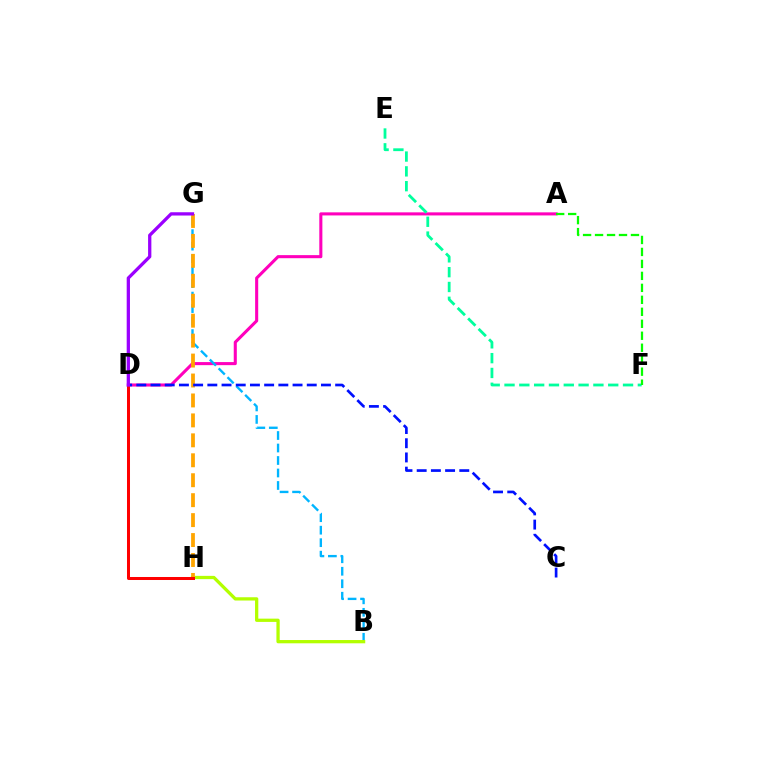{('A', 'D'): [{'color': '#ff00bd', 'line_style': 'solid', 'thickness': 2.21}], ('B', 'G'): [{'color': '#00b5ff', 'line_style': 'dashed', 'thickness': 1.7}], ('B', 'H'): [{'color': '#b3ff00', 'line_style': 'solid', 'thickness': 2.35}], ('G', 'H'): [{'color': '#ffa500', 'line_style': 'dashed', 'thickness': 2.71}], ('C', 'D'): [{'color': '#0010ff', 'line_style': 'dashed', 'thickness': 1.93}], ('E', 'F'): [{'color': '#00ff9d', 'line_style': 'dashed', 'thickness': 2.01}], ('A', 'F'): [{'color': '#08ff00', 'line_style': 'dashed', 'thickness': 1.63}], ('D', 'H'): [{'color': '#ff0000', 'line_style': 'solid', 'thickness': 2.16}], ('D', 'G'): [{'color': '#9b00ff', 'line_style': 'solid', 'thickness': 2.36}]}